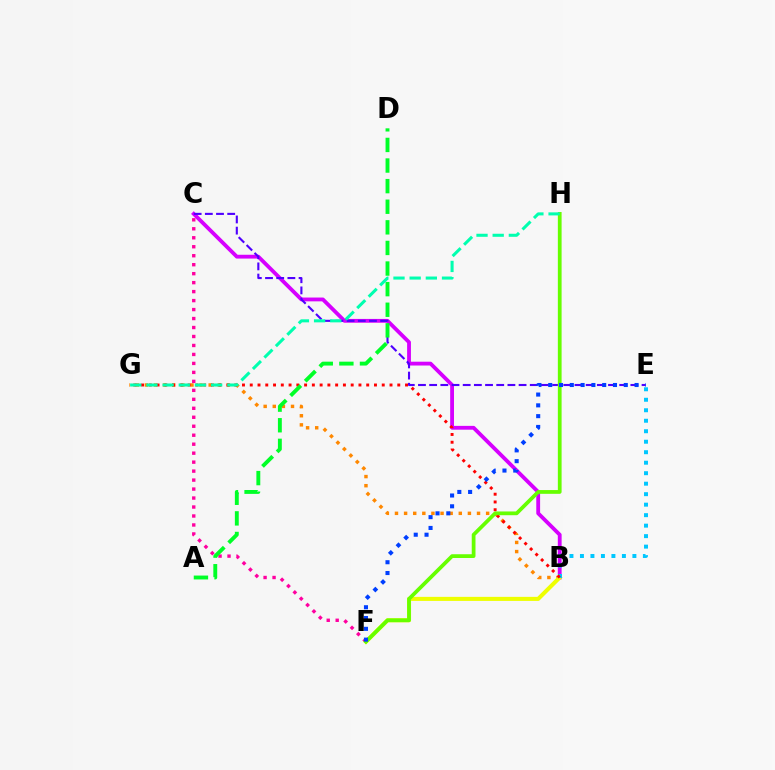{('B', 'C'): [{'color': '#d600ff', 'line_style': 'solid', 'thickness': 2.75}], ('B', 'G'): [{'color': '#ff8800', 'line_style': 'dotted', 'thickness': 2.48}, {'color': '#ff0000', 'line_style': 'dotted', 'thickness': 2.11}], ('C', 'F'): [{'color': '#ff00a0', 'line_style': 'dotted', 'thickness': 2.44}], ('B', 'F'): [{'color': '#eeff00', 'line_style': 'solid', 'thickness': 2.92}], ('B', 'E'): [{'color': '#00c7ff', 'line_style': 'dotted', 'thickness': 2.85}], ('C', 'E'): [{'color': '#4f00ff', 'line_style': 'dashed', 'thickness': 1.52}], ('A', 'D'): [{'color': '#00ff27', 'line_style': 'dashed', 'thickness': 2.8}], ('F', 'H'): [{'color': '#66ff00', 'line_style': 'solid', 'thickness': 2.7}], ('E', 'F'): [{'color': '#003fff', 'line_style': 'dotted', 'thickness': 2.93}], ('G', 'H'): [{'color': '#00ffaf', 'line_style': 'dashed', 'thickness': 2.2}]}